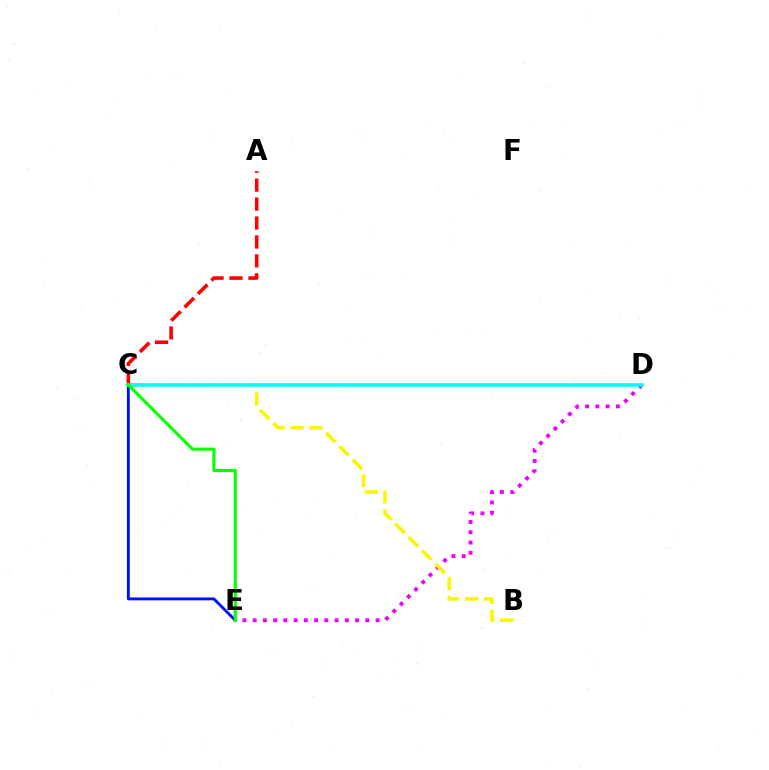{('D', 'E'): [{'color': '#ee00ff', 'line_style': 'dotted', 'thickness': 2.78}], ('A', 'C'): [{'color': '#ff0000', 'line_style': 'dashed', 'thickness': 2.57}], ('C', 'E'): [{'color': '#0010ff', 'line_style': 'solid', 'thickness': 2.08}, {'color': '#08ff00', 'line_style': 'solid', 'thickness': 2.24}], ('B', 'C'): [{'color': '#fcf500', 'line_style': 'dashed', 'thickness': 2.56}], ('C', 'D'): [{'color': '#00fff6', 'line_style': 'solid', 'thickness': 2.57}]}